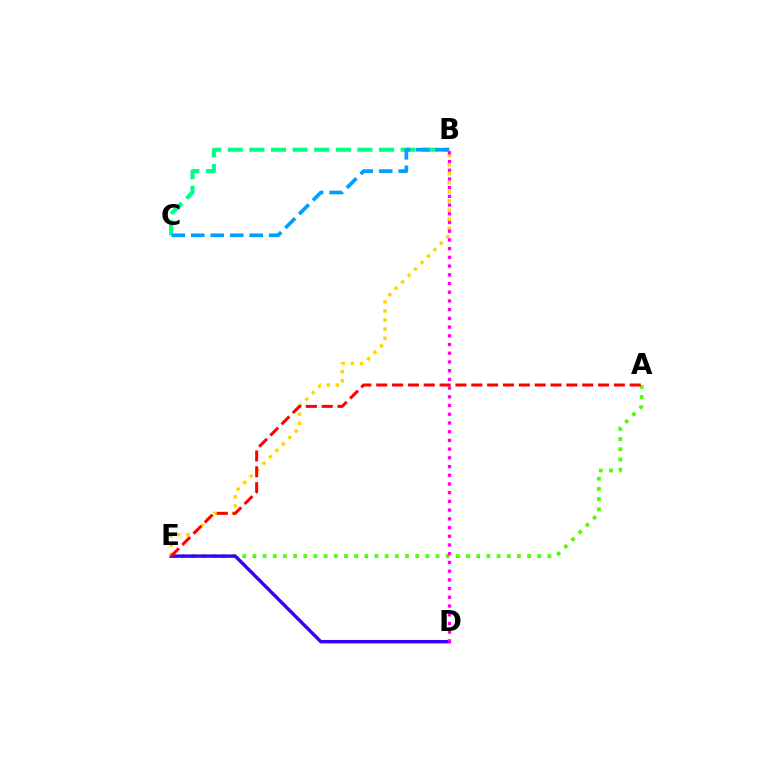{('A', 'E'): [{'color': '#4fff00', 'line_style': 'dotted', 'thickness': 2.76}, {'color': '#ff0000', 'line_style': 'dashed', 'thickness': 2.15}], ('B', 'C'): [{'color': '#00ff86', 'line_style': 'dashed', 'thickness': 2.94}, {'color': '#009eff', 'line_style': 'dashed', 'thickness': 2.65}], ('D', 'E'): [{'color': '#3700ff', 'line_style': 'solid', 'thickness': 2.45}], ('B', 'E'): [{'color': '#ffd500', 'line_style': 'dotted', 'thickness': 2.47}], ('B', 'D'): [{'color': '#ff00ed', 'line_style': 'dotted', 'thickness': 2.37}]}